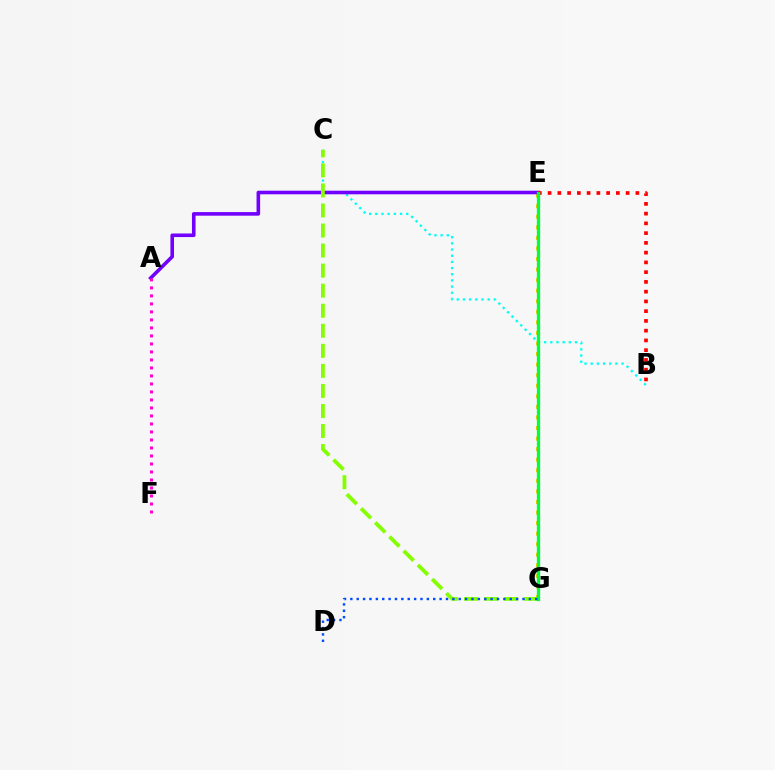{('E', 'G'): [{'color': '#ffbd00', 'line_style': 'dotted', 'thickness': 2.87}, {'color': '#00ff39', 'line_style': 'solid', 'thickness': 2.38}], ('B', 'C'): [{'color': '#00fff6', 'line_style': 'dotted', 'thickness': 1.68}], ('A', 'E'): [{'color': '#7200ff', 'line_style': 'solid', 'thickness': 2.59}], ('A', 'F'): [{'color': '#ff00cf', 'line_style': 'dotted', 'thickness': 2.17}], ('C', 'G'): [{'color': '#84ff00', 'line_style': 'dashed', 'thickness': 2.72}], ('B', 'E'): [{'color': '#ff0000', 'line_style': 'dotted', 'thickness': 2.65}], ('D', 'G'): [{'color': '#004bff', 'line_style': 'dotted', 'thickness': 1.73}]}